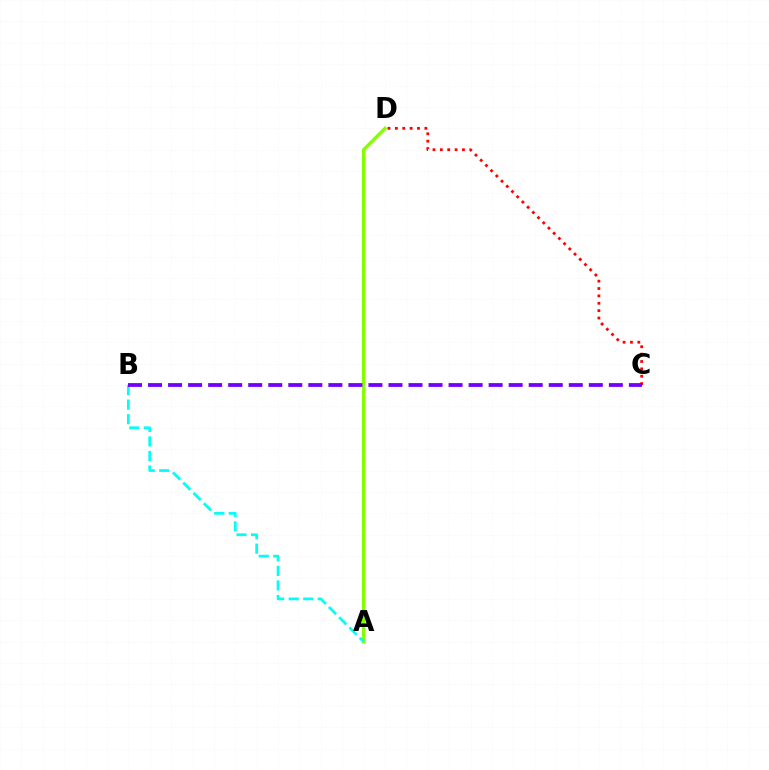{('A', 'D'): [{'color': '#84ff00', 'line_style': 'solid', 'thickness': 2.36}], ('C', 'D'): [{'color': '#ff0000', 'line_style': 'dotted', 'thickness': 2.0}], ('A', 'B'): [{'color': '#00fff6', 'line_style': 'dashed', 'thickness': 1.98}], ('B', 'C'): [{'color': '#7200ff', 'line_style': 'dashed', 'thickness': 2.72}]}